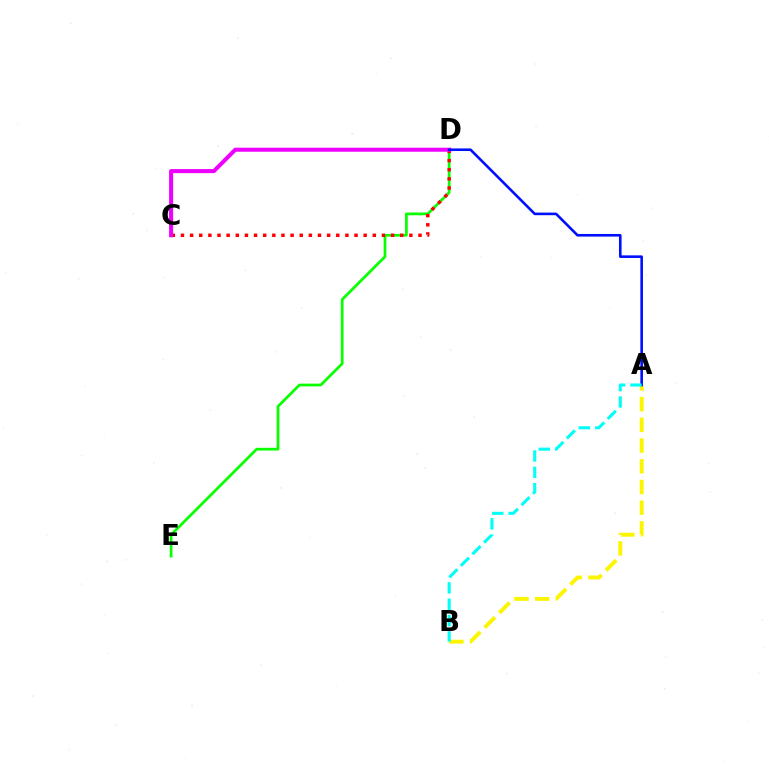{('D', 'E'): [{'color': '#08ff00', 'line_style': 'solid', 'thickness': 1.96}], ('C', 'D'): [{'color': '#ff0000', 'line_style': 'dotted', 'thickness': 2.48}, {'color': '#ee00ff', 'line_style': 'solid', 'thickness': 2.91}], ('A', 'B'): [{'color': '#fcf500', 'line_style': 'dashed', 'thickness': 2.81}, {'color': '#00fff6', 'line_style': 'dashed', 'thickness': 2.22}], ('A', 'D'): [{'color': '#0010ff', 'line_style': 'solid', 'thickness': 1.88}]}